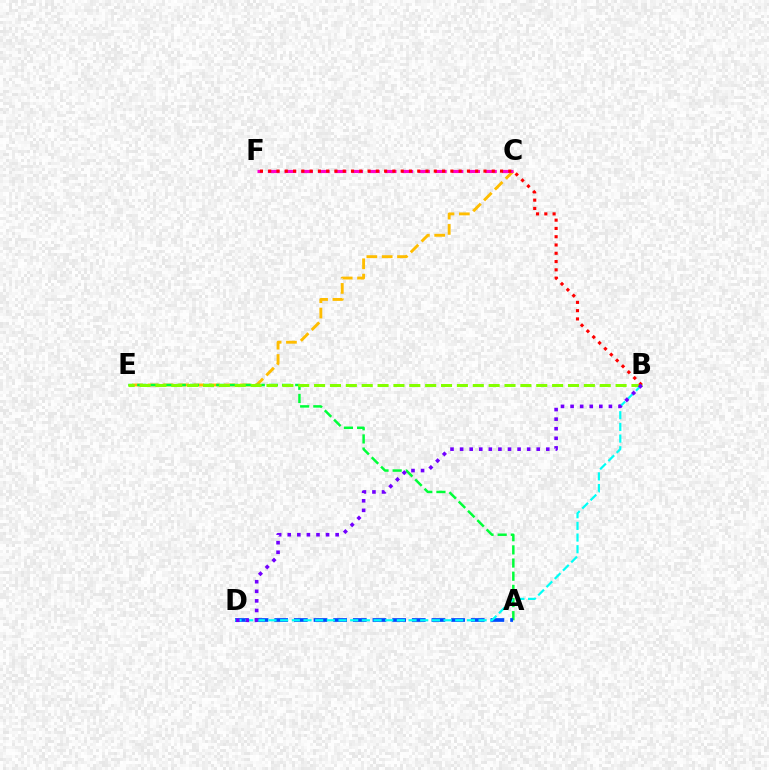{('C', 'E'): [{'color': '#ffbd00', 'line_style': 'dashed', 'thickness': 2.08}], ('C', 'F'): [{'color': '#ff00cf', 'line_style': 'dashed', 'thickness': 2.27}], ('A', 'E'): [{'color': '#00ff39', 'line_style': 'dashed', 'thickness': 1.79}], ('B', 'E'): [{'color': '#84ff00', 'line_style': 'dashed', 'thickness': 2.16}], ('A', 'D'): [{'color': '#004bff', 'line_style': 'dashed', 'thickness': 2.67}], ('B', 'F'): [{'color': '#ff0000', 'line_style': 'dotted', 'thickness': 2.25}], ('B', 'D'): [{'color': '#00fff6', 'line_style': 'dashed', 'thickness': 1.59}, {'color': '#7200ff', 'line_style': 'dotted', 'thickness': 2.6}]}